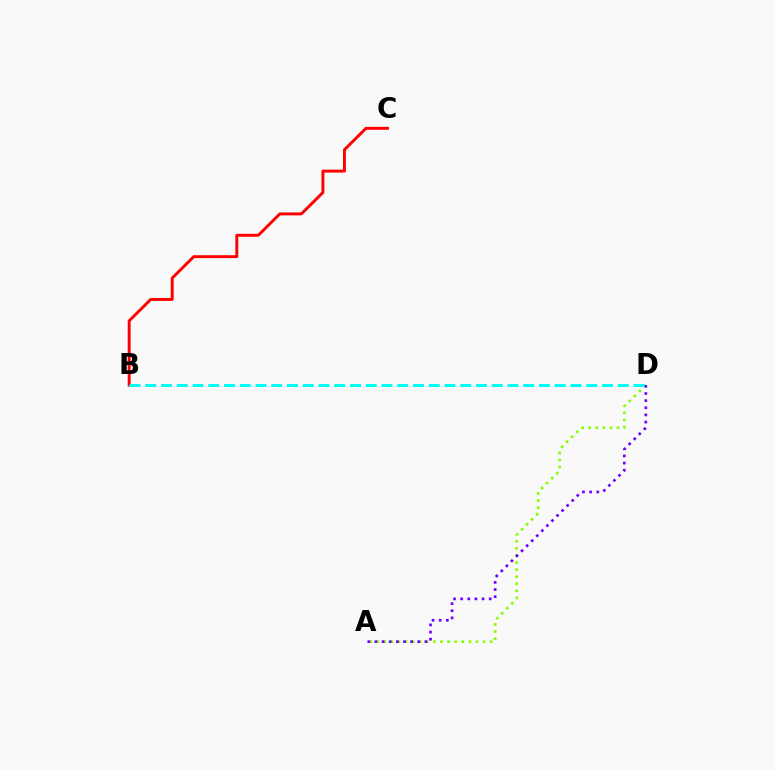{('A', 'D'): [{'color': '#84ff00', 'line_style': 'dotted', 'thickness': 1.93}, {'color': '#7200ff', 'line_style': 'dotted', 'thickness': 1.94}], ('B', 'C'): [{'color': '#ff0000', 'line_style': 'solid', 'thickness': 2.11}], ('B', 'D'): [{'color': '#00fff6', 'line_style': 'dashed', 'thickness': 2.14}]}